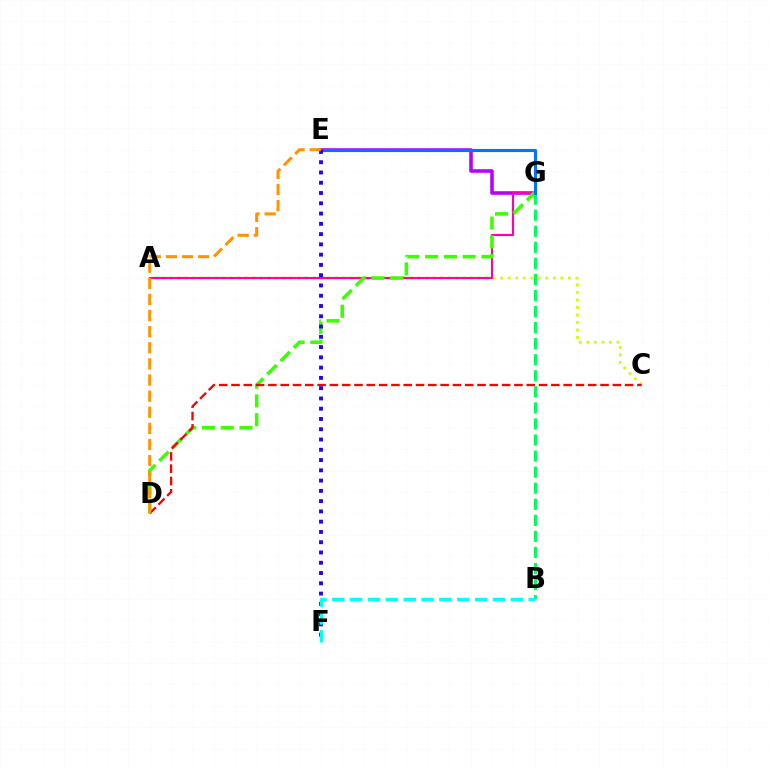{('E', 'G'): [{'color': '#b900ff', 'line_style': 'solid', 'thickness': 2.58}, {'color': '#0074ff', 'line_style': 'solid', 'thickness': 2.24}], ('B', 'G'): [{'color': '#00ff5c', 'line_style': 'dashed', 'thickness': 2.18}], ('A', 'C'): [{'color': '#d1ff00', 'line_style': 'dotted', 'thickness': 2.04}], ('A', 'G'): [{'color': '#ff00ac', 'line_style': 'solid', 'thickness': 1.54}], ('D', 'G'): [{'color': '#3dff00', 'line_style': 'dashed', 'thickness': 2.55}], ('C', 'D'): [{'color': '#ff0000', 'line_style': 'dashed', 'thickness': 1.67}], ('E', 'F'): [{'color': '#2500ff', 'line_style': 'dotted', 'thickness': 2.79}], ('D', 'E'): [{'color': '#ff9400', 'line_style': 'dashed', 'thickness': 2.19}], ('B', 'F'): [{'color': '#00fff6', 'line_style': 'dashed', 'thickness': 2.43}]}